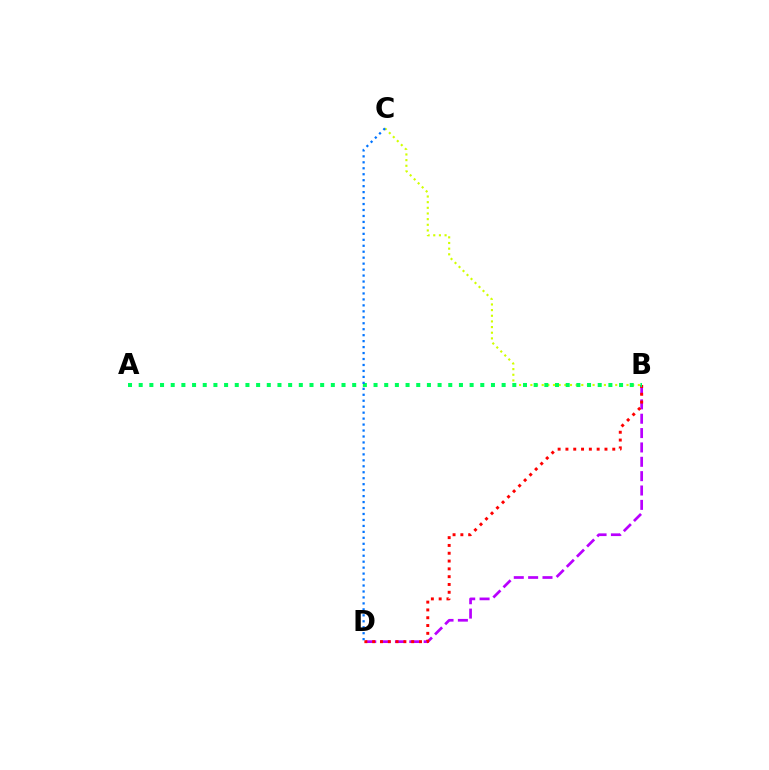{('B', 'C'): [{'color': '#d1ff00', 'line_style': 'dotted', 'thickness': 1.54}], ('B', 'D'): [{'color': '#b900ff', 'line_style': 'dashed', 'thickness': 1.95}, {'color': '#ff0000', 'line_style': 'dotted', 'thickness': 2.12}], ('A', 'B'): [{'color': '#00ff5c', 'line_style': 'dotted', 'thickness': 2.9}], ('C', 'D'): [{'color': '#0074ff', 'line_style': 'dotted', 'thickness': 1.62}]}